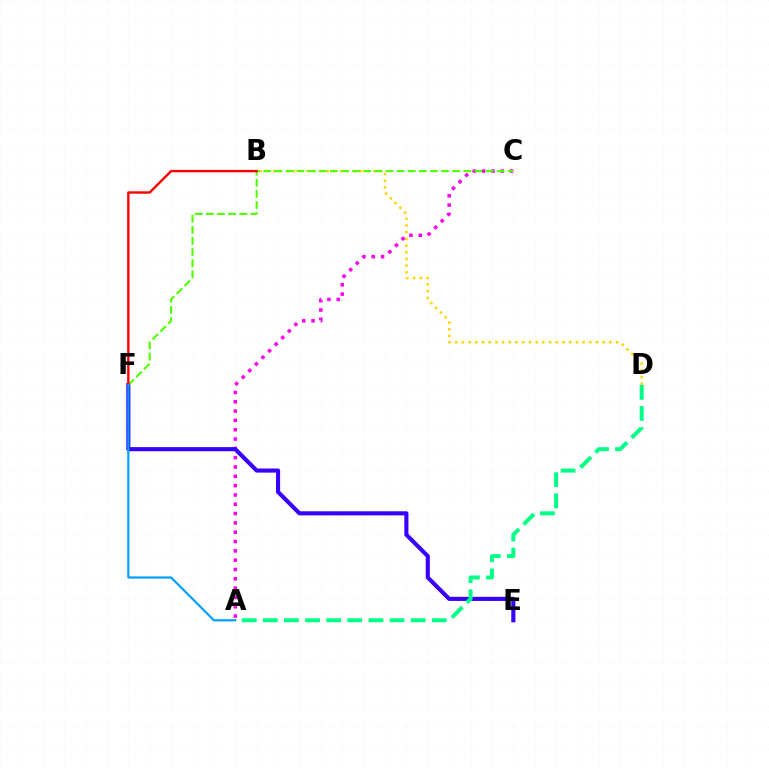{('B', 'D'): [{'color': '#ffd500', 'line_style': 'dotted', 'thickness': 1.82}], ('A', 'C'): [{'color': '#ff00ed', 'line_style': 'dotted', 'thickness': 2.53}], ('E', 'F'): [{'color': '#3700ff', 'line_style': 'solid', 'thickness': 2.95}], ('C', 'F'): [{'color': '#4fff00', 'line_style': 'dashed', 'thickness': 1.51}], ('A', 'D'): [{'color': '#00ff86', 'line_style': 'dashed', 'thickness': 2.87}], ('B', 'F'): [{'color': '#ff0000', 'line_style': 'solid', 'thickness': 1.72}], ('A', 'F'): [{'color': '#009eff', 'line_style': 'solid', 'thickness': 1.57}]}